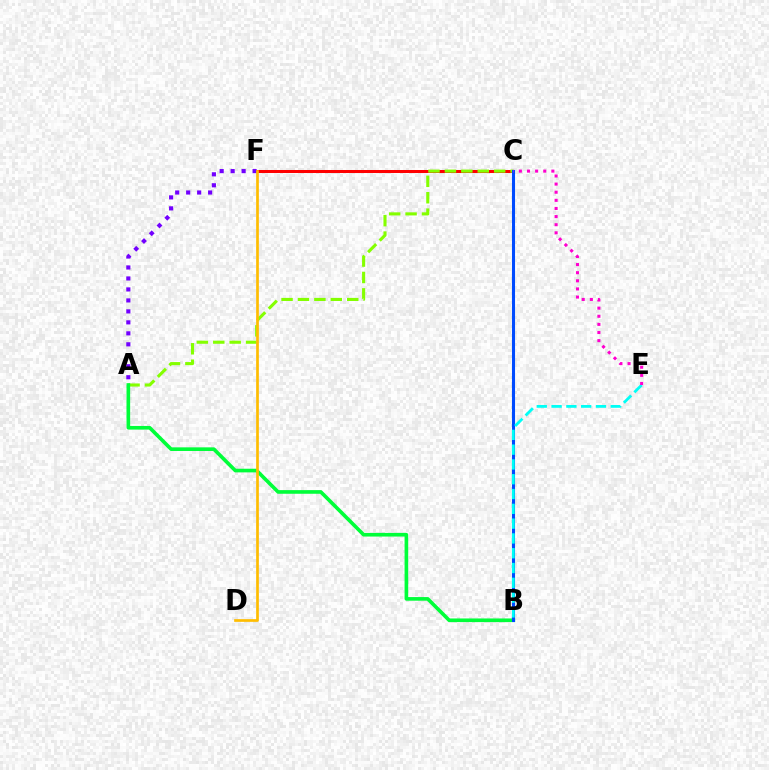{('C', 'F'): [{'color': '#ff0000', 'line_style': 'solid', 'thickness': 2.17}], ('A', 'C'): [{'color': '#84ff00', 'line_style': 'dashed', 'thickness': 2.23}], ('A', 'B'): [{'color': '#00ff39', 'line_style': 'solid', 'thickness': 2.62}], ('A', 'F'): [{'color': '#7200ff', 'line_style': 'dotted', 'thickness': 2.98}], ('B', 'C'): [{'color': '#004bff', 'line_style': 'solid', 'thickness': 2.21}], ('D', 'F'): [{'color': '#ffbd00', 'line_style': 'solid', 'thickness': 1.94}], ('B', 'E'): [{'color': '#00fff6', 'line_style': 'dashed', 'thickness': 2.01}], ('C', 'E'): [{'color': '#ff00cf', 'line_style': 'dotted', 'thickness': 2.21}]}